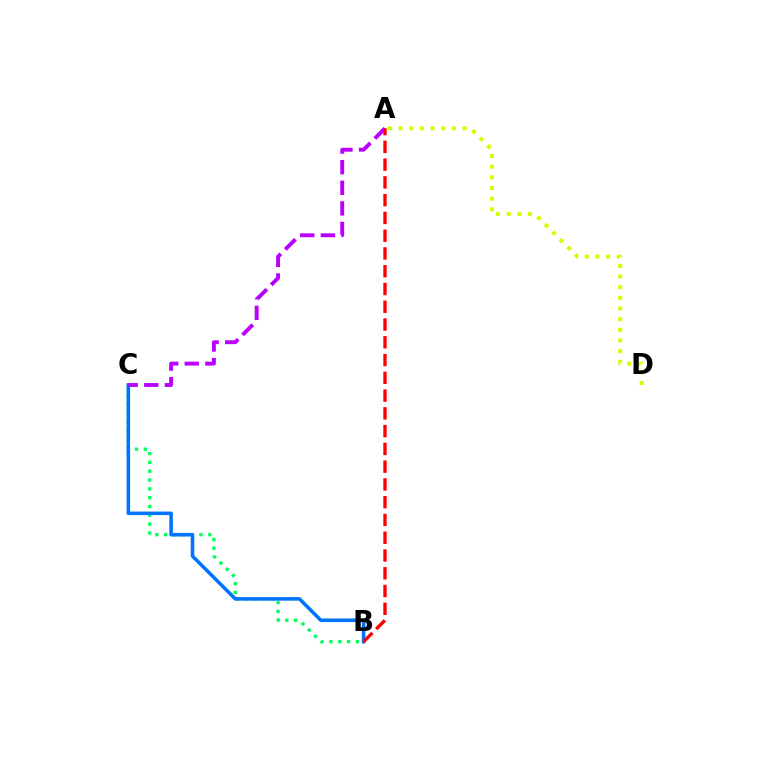{('B', 'C'): [{'color': '#00ff5c', 'line_style': 'dotted', 'thickness': 2.4}, {'color': '#0074ff', 'line_style': 'solid', 'thickness': 2.57}], ('A', 'D'): [{'color': '#d1ff00', 'line_style': 'dotted', 'thickness': 2.89}], ('A', 'C'): [{'color': '#b900ff', 'line_style': 'dashed', 'thickness': 2.8}], ('A', 'B'): [{'color': '#ff0000', 'line_style': 'dashed', 'thickness': 2.41}]}